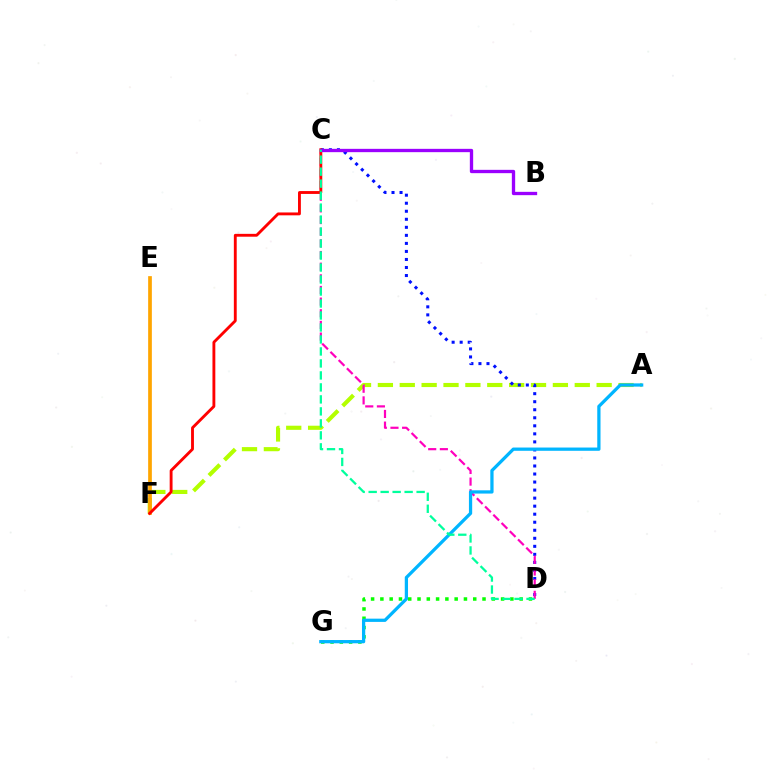{('A', 'F'): [{'color': '#b3ff00', 'line_style': 'dashed', 'thickness': 2.97}], ('C', 'D'): [{'color': '#0010ff', 'line_style': 'dotted', 'thickness': 2.18}, {'color': '#ff00bd', 'line_style': 'dashed', 'thickness': 1.58}, {'color': '#00ff9d', 'line_style': 'dashed', 'thickness': 1.63}], ('E', 'F'): [{'color': '#ffa500', 'line_style': 'solid', 'thickness': 2.67}], ('D', 'G'): [{'color': '#08ff00', 'line_style': 'dotted', 'thickness': 2.52}], ('C', 'F'): [{'color': '#ff0000', 'line_style': 'solid', 'thickness': 2.06}], ('A', 'G'): [{'color': '#00b5ff', 'line_style': 'solid', 'thickness': 2.34}], ('B', 'C'): [{'color': '#9b00ff', 'line_style': 'solid', 'thickness': 2.39}]}